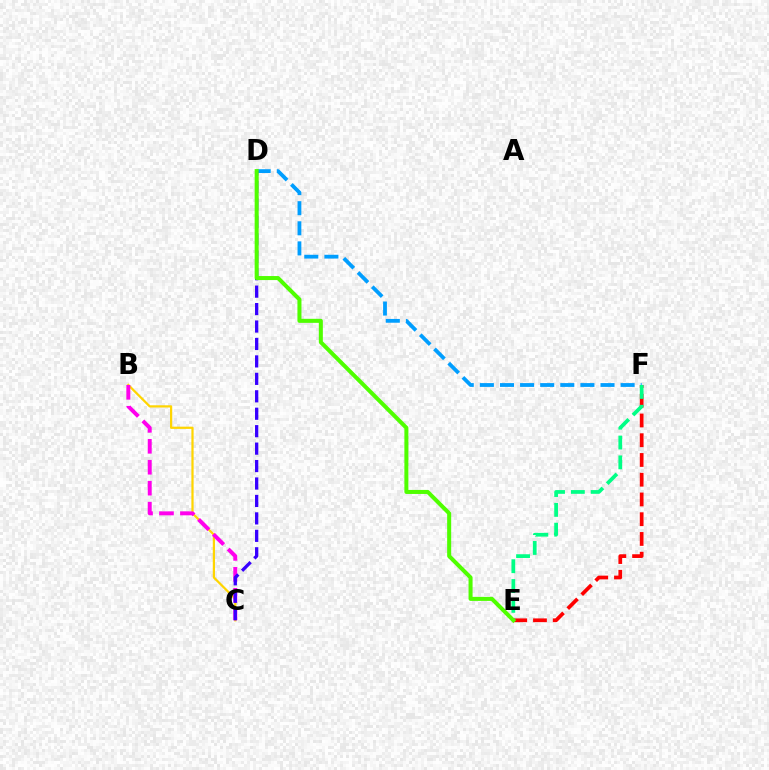{('B', 'C'): [{'color': '#ffd500', 'line_style': 'solid', 'thickness': 1.6}, {'color': '#ff00ed', 'line_style': 'dashed', 'thickness': 2.85}], ('D', 'F'): [{'color': '#009eff', 'line_style': 'dashed', 'thickness': 2.73}], ('E', 'F'): [{'color': '#ff0000', 'line_style': 'dashed', 'thickness': 2.68}, {'color': '#00ff86', 'line_style': 'dashed', 'thickness': 2.69}], ('C', 'D'): [{'color': '#3700ff', 'line_style': 'dashed', 'thickness': 2.37}], ('D', 'E'): [{'color': '#4fff00', 'line_style': 'solid', 'thickness': 2.9}]}